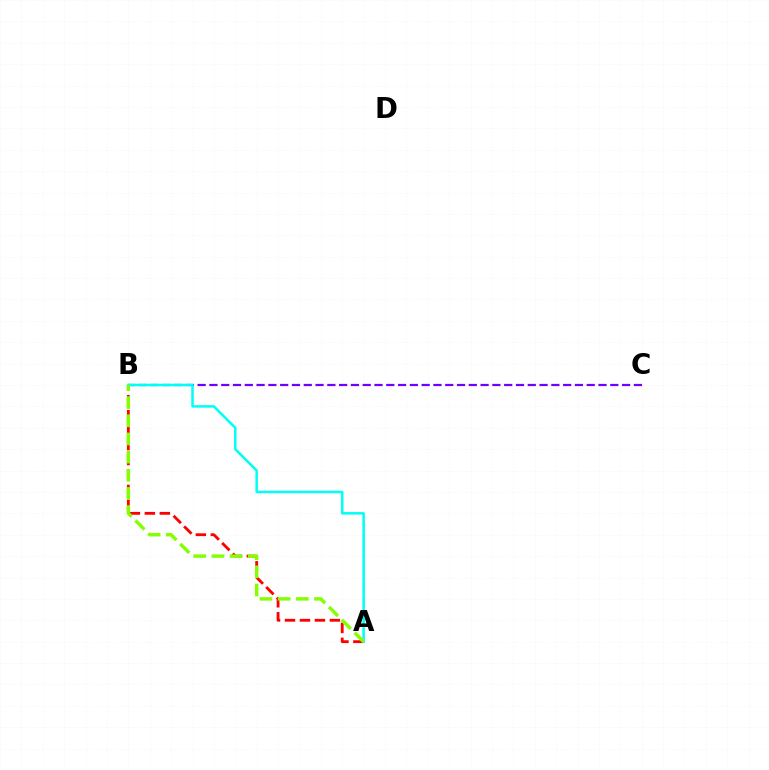{('B', 'C'): [{'color': '#7200ff', 'line_style': 'dashed', 'thickness': 1.6}], ('A', 'B'): [{'color': '#ff0000', 'line_style': 'dashed', 'thickness': 2.03}, {'color': '#00fff6', 'line_style': 'solid', 'thickness': 1.82}, {'color': '#84ff00', 'line_style': 'dashed', 'thickness': 2.47}]}